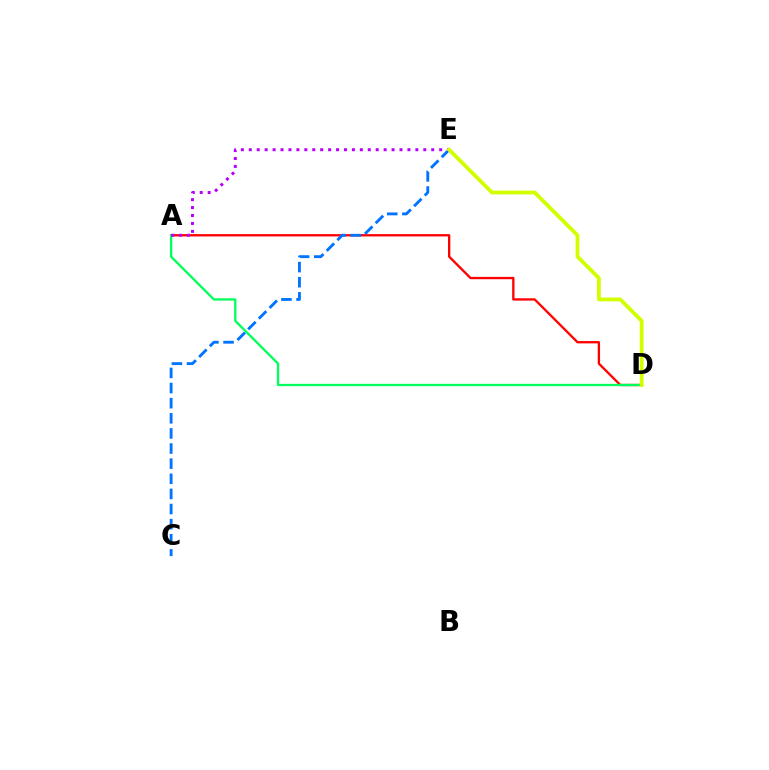{('A', 'D'): [{'color': '#ff0000', 'line_style': 'solid', 'thickness': 1.68}, {'color': '#00ff5c', 'line_style': 'solid', 'thickness': 1.65}], ('C', 'E'): [{'color': '#0074ff', 'line_style': 'dashed', 'thickness': 2.05}], ('A', 'E'): [{'color': '#b900ff', 'line_style': 'dotted', 'thickness': 2.16}], ('D', 'E'): [{'color': '#d1ff00', 'line_style': 'solid', 'thickness': 2.74}]}